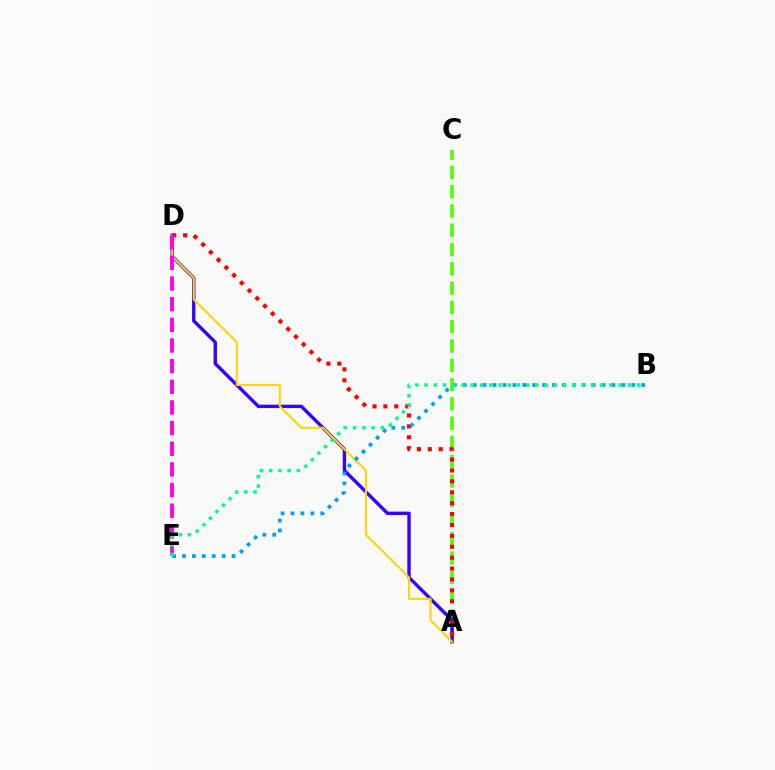{('A', 'C'): [{'color': '#4fff00', 'line_style': 'dashed', 'thickness': 2.62}], ('A', 'D'): [{'color': '#3700ff', 'line_style': 'solid', 'thickness': 2.44}, {'color': '#ffd500', 'line_style': 'solid', 'thickness': 1.51}, {'color': '#ff0000', 'line_style': 'dotted', 'thickness': 2.96}], ('B', 'E'): [{'color': '#009eff', 'line_style': 'dotted', 'thickness': 2.69}, {'color': '#00ff86', 'line_style': 'dotted', 'thickness': 2.51}], ('D', 'E'): [{'color': '#ff00ed', 'line_style': 'dashed', 'thickness': 2.81}]}